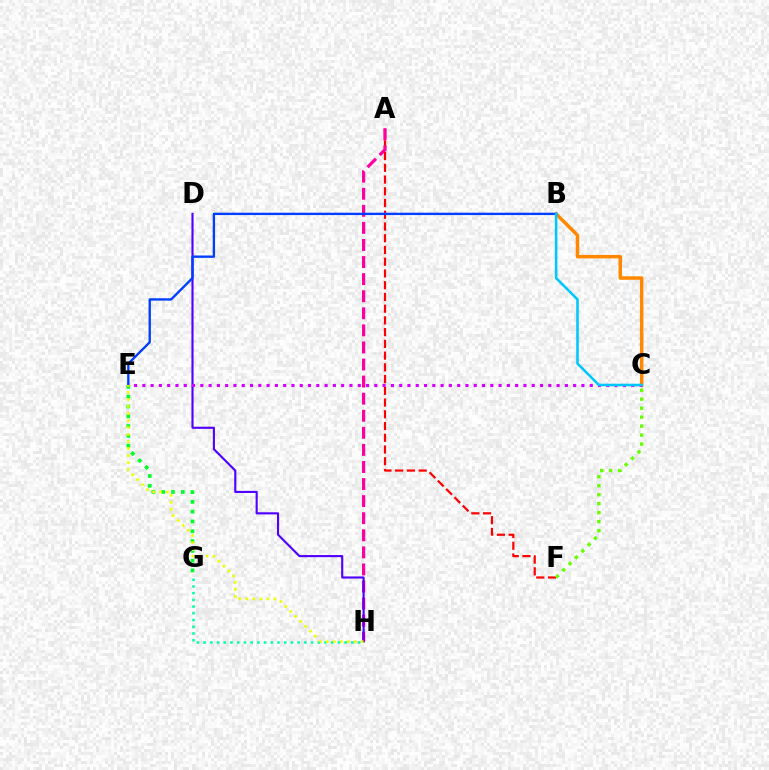{('E', 'G'): [{'color': '#00ff27', 'line_style': 'dotted', 'thickness': 2.66}], ('A', 'F'): [{'color': '#ff0000', 'line_style': 'dashed', 'thickness': 1.59}], ('B', 'C'): [{'color': '#ff8800', 'line_style': 'solid', 'thickness': 2.51}, {'color': '#00c7ff', 'line_style': 'solid', 'thickness': 1.85}], ('C', 'F'): [{'color': '#66ff00', 'line_style': 'dotted', 'thickness': 2.44}], ('G', 'H'): [{'color': '#00ffaf', 'line_style': 'dotted', 'thickness': 1.82}], ('A', 'H'): [{'color': '#ff00a0', 'line_style': 'dashed', 'thickness': 2.32}], ('D', 'H'): [{'color': '#4f00ff', 'line_style': 'solid', 'thickness': 1.53}], ('B', 'E'): [{'color': '#003fff', 'line_style': 'solid', 'thickness': 1.7}], ('C', 'E'): [{'color': '#d600ff', 'line_style': 'dotted', 'thickness': 2.25}], ('E', 'H'): [{'color': '#eeff00', 'line_style': 'dotted', 'thickness': 1.9}]}